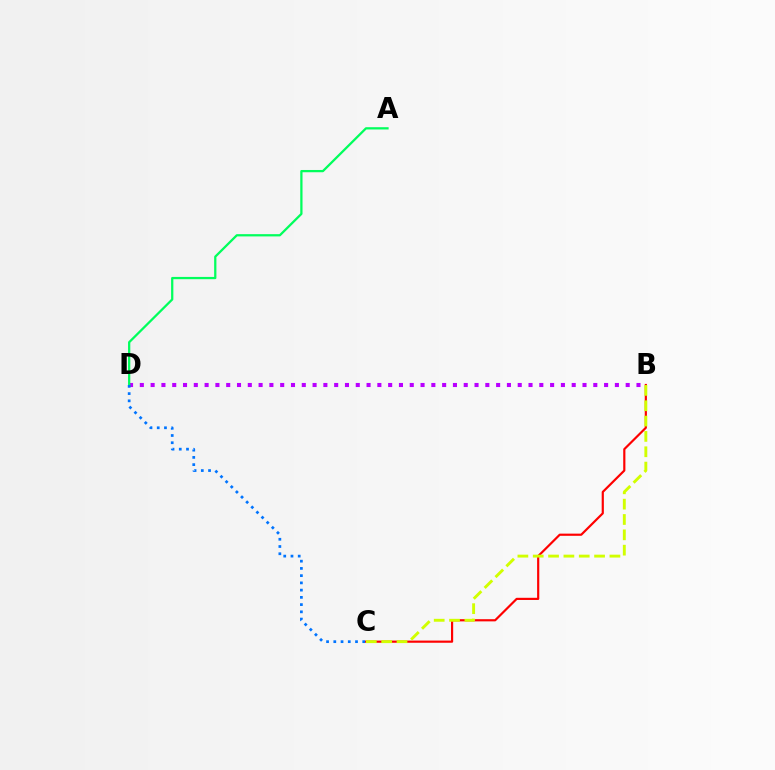{('B', 'C'): [{'color': '#ff0000', 'line_style': 'solid', 'thickness': 1.57}, {'color': '#d1ff00', 'line_style': 'dashed', 'thickness': 2.08}], ('B', 'D'): [{'color': '#b900ff', 'line_style': 'dotted', 'thickness': 2.93}], ('A', 'D'): [{'color': '#00ff5c', 'line_style': 'solid', 'thickness': 1.63}], ('C', 'D'): [{'color': '#0074ff', 'line_style': 'dotted', 'thickness': 1.97}]}